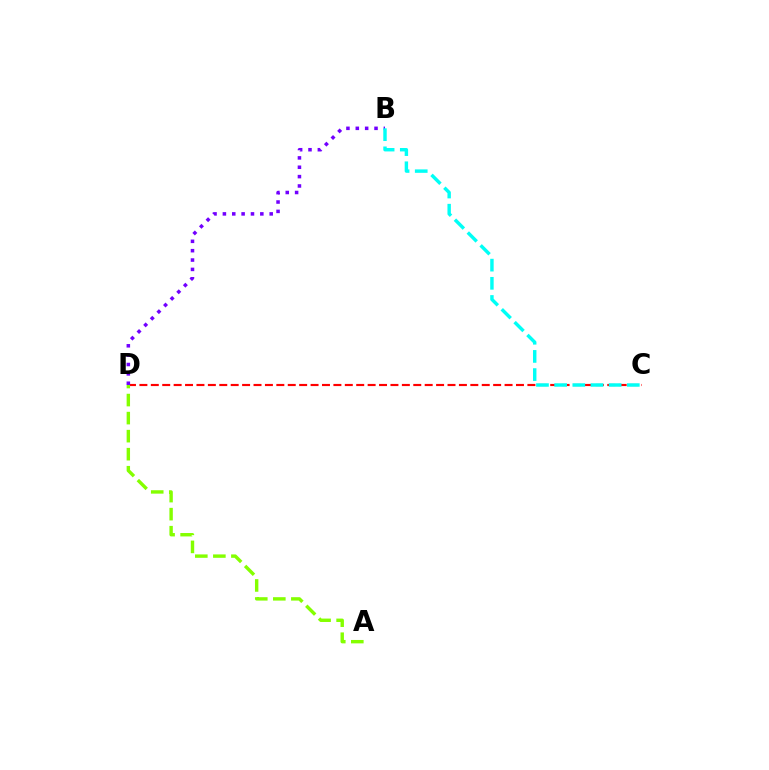{('C', 'D'): [{'color': '#ff0000', 'line_style': 'dashed', 'thickness': 1.55}], ('B', 'D'): [{'color': '#7200ff', 'line_style': 'dotted', 'thickness': 2.54}], ('B', 'C'): [{'color': '#00fff6', 'line_style': 'dashed', 'thickness': 2.47}], ('A', 'D'): [{'color': '#84ff00', 'line_style': 'dashed', 'thickness': 2.45}]}